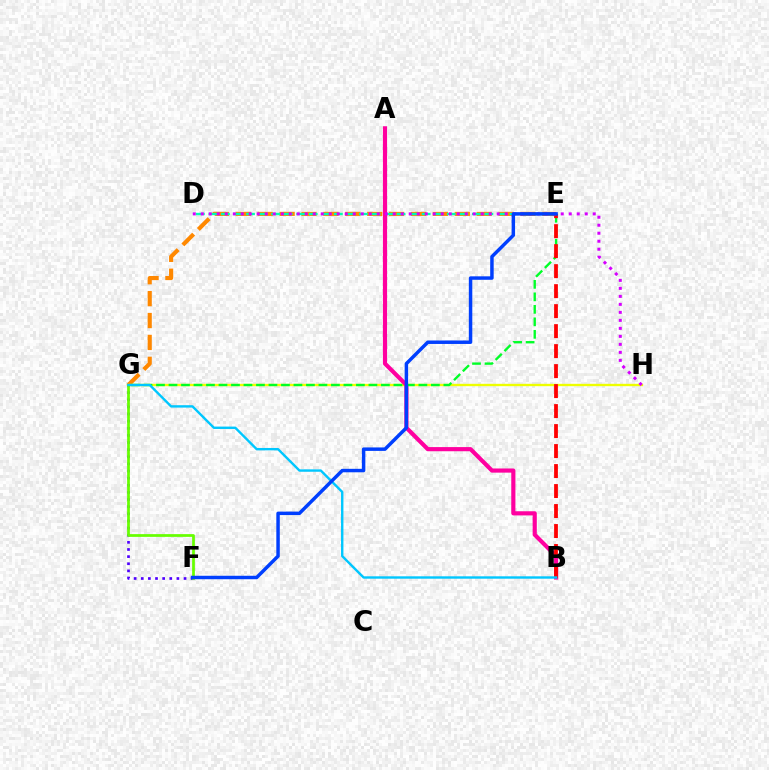{('E', 'G'): [{'color': '#ff8800', 'line_style': 'dashed', 'thickness': 2.97}, {'color': '#00ff27', 'line_style': 'dashed', 'thickness': 1.7}], ('D', 'E'): [{'color': '#00ffaf', 'line_style': 'dashed', 'thickness': 1.7}], ('G', 'H'): [{'color': '#eeff00', 'line_style': 'solid', 'thickness': 1.7}], ('A', 'B'): [{'color': '#ff00a0', 'line_style': 'solid', 'thickness': 2.99}], ('B', 'E'): [{'color': '#ff0000', 'line_style': 'dashed', 'thickness': 2.72}], ('D', 'H'): [{'color': '#d600ff', 'line_style': 'dotted', 'thickness': 2.17}], ('F', 'G'): [{'color': '#4f00ff', 'line_style': 'dotted', 'thickness': 1.94}, {'color': '#66ff00', 'line_style': 'solid', 'thickness': 1.97}], ('B', 'G'): [{'color': '#00c7ff', 'line_style': 'solid', 'thickness': 1.72}], ('E', 'F'): [{'color': '#003fff', 'line_style': 'solid', 'thickness': 2.49}]}